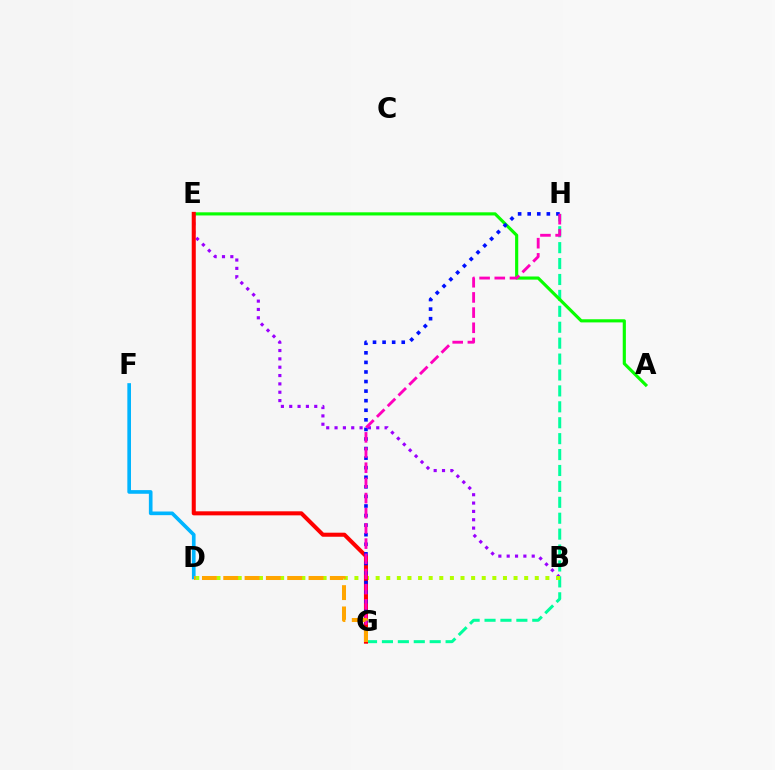{('B', 'E'): [{'color': '#9b00ff', 'line_style': 'dotted', 'thickness': 2.27}], ('G', 'H'): [{'color': '#00ff9d', 'line_style': 'dashed', 'thickness': 2.16}, {'color': '#0010ff', 'line_style': 'dotted', 'thickness': 2.6}, {'color': '#ff00bd', 'line_style': 'dashed', 'thickness': 2.06}], ('A', 'E'): [{'color': '#08ff00', 'line_style': 'solid', 'thickness': 2.27}], ('B', 'D'): [{'color': '#b3ff00', 'line_style': 'dotted', 'thickness': 2.88}], ('E', 'G'): [{'color': '#ff0000', 'line_style': 'solid', 'thickness': 2.91}], ('D', 'F'): [{'color': '#00b5ff', 'line_style': 'solid', 'thickness': 2.63}], ('D', 'G'): [{'color': '#ffa500', 'line_style': 'dashed', 'thickness': 2.9}]}